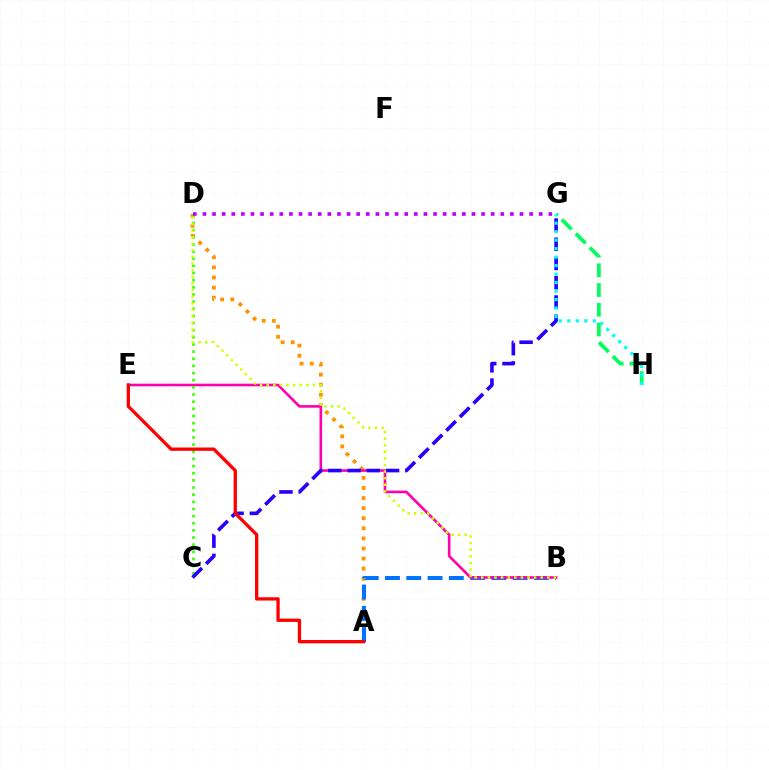{('A', 'D'): [{'color': '#ff9400', 'line_style': 'dotted', 'thickness': 2.74}], ('A', 'B'): [{'color': '#0074ff', 'line_style': 'dashed', 'thickness': 2.89}], ('B', 'E'): [{'color': '#ff00ac', 'line_style': 'solid', 'thickness': 1.89}], ('C', 'D'): [{'color': '#3dff00', 'line_style': 'dotted', 'thickness': 1.94}], ('C', 'G'): [{'color': '#2500ff', 'line_style': 'dashed', 'thickness': 2.61}], ('G', 'H'): [{'color': '#00ff5c', 'line_style': 'dashed', 'thickness': 2.68}, {'color': '#00fff6', 'line_style': 'dotted', 'thickness': 2.31}], ('D', 'G'): [{'color': '#b900ff', 'line_style': 'dotted', 'thickness': 2.61}], ('A', 'E'): [{'color': '#ff0000', 'line_style': 'solid', 'thickness': 2.38}], ('B', 'D'): [{'color': '#d1ff00', 'line_style': 'dotted', 'thickness': 1.79}]}